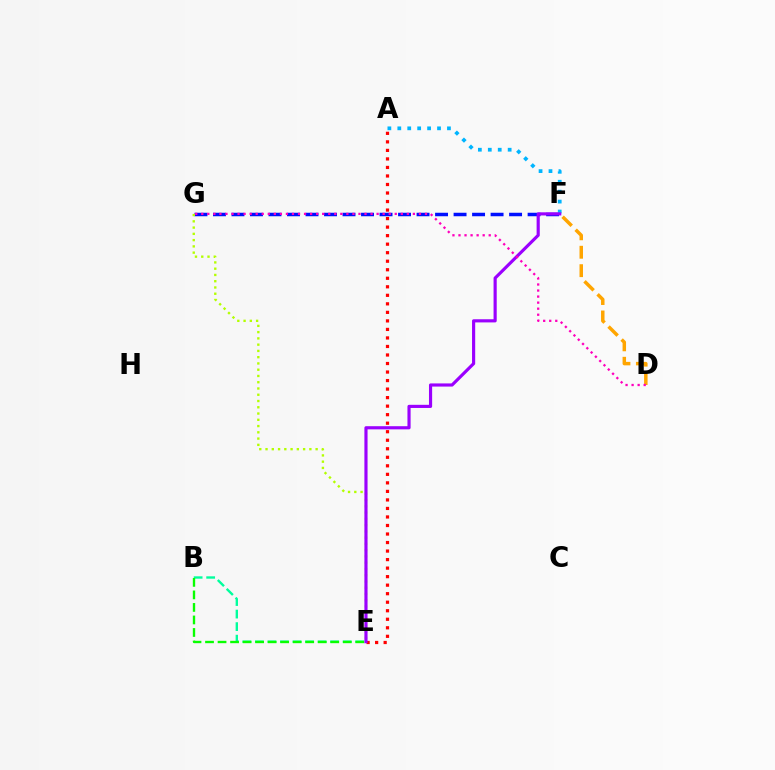{('B', 'E'): [{'color': '#00ff9d', 'line_style': 'dashed', 'thickness': 1.7}, {'color': '#08ff00', 'line_style': 'dashed', 'thickness': 1.7}], ('F', 'G'): [{'color': '#0010ff', 'line_style': 'dashed', 'thickness': 2.51}], ('A', 'F'): [{'color': '#00b5ff', 'line_style': 'dotted', 'thickness': 2.7}], ('E', 'G'): [{'color': '#b3ff00', 'line_style': 'dotted', 'thickness': 1.7}], ('D', 'F'): [{'color': '#ffa500', 'line_style': 'dashed', 'thickness': 2.5}], ('A', 'E'): [{'color': '#ff0000', 'line_style': 'dotted', 'thickness': 2.32}], ('E', 'F'): [{'color': '#9b00ff', 'line_style': 'solid', 'thickness': 2.27}], ('D', 'G'): [{'color': '#ff00bd', 'line_style': 'dotted', 'thickness': 1.64}]}